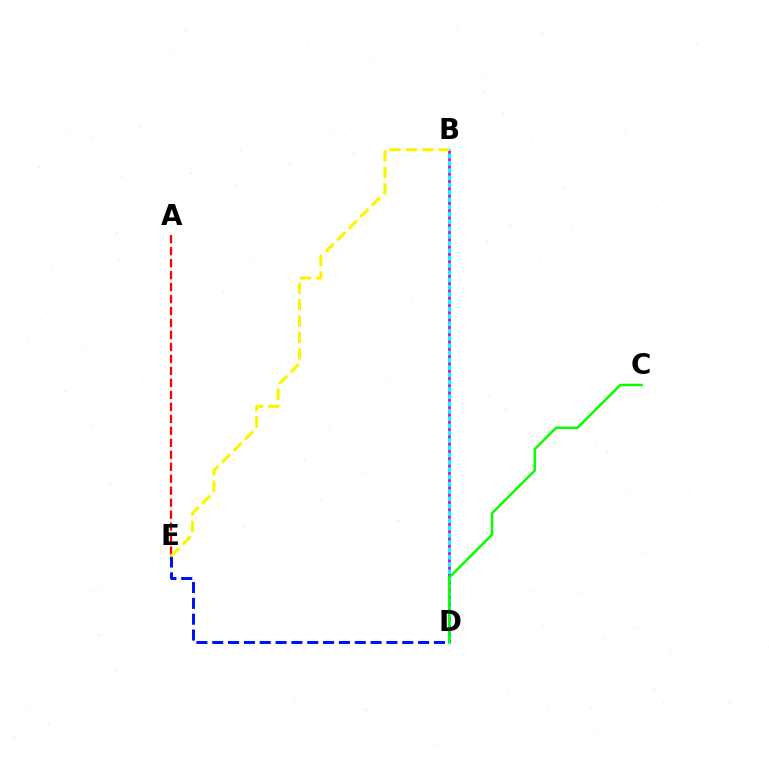{('A', 'E'): [{'color': '#ff0000', 'line_style': 'dashed', 'thickness': 1.63}], ('D', 'E'): [{'color': '#0010ff', 'line_style': 'dashed', 'thickness': 2.15}], ('B', 'D'): [{'color': '#00fff6', 'line_style': 'solid', 'thickness': 2.19}, {'color': '#ee00ff', 'line_style': 'dotted', 'thickness': 1.98}], ('B', 'E'): [{'color': '#fcf500', 'line_style': 'dashed', 'thickness': 2.23}], ('C', 'D'): [{'color': '#08ff00', 'line_style': 'solid', 'thickness': 1.8}]}